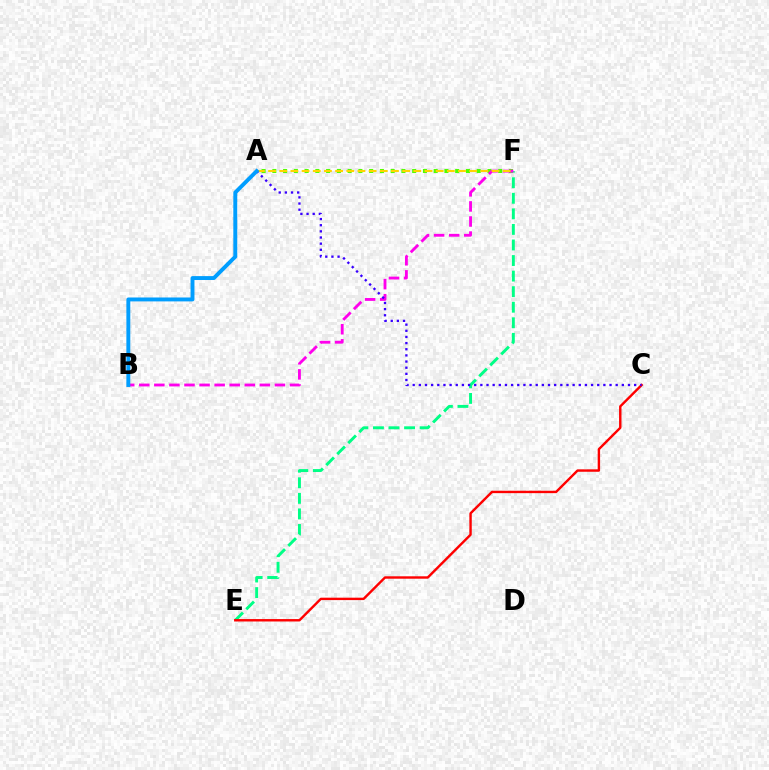{('A', 'F'): [{'color': '#4fff00', 'line_style': 'dotted', 'thickness': 2.92}, {'color': '#ffd500', 'line_style': 'dashed', 'thickness': 1.52}], ('E', 'F'): [{'color': '#00ff86', 'line_style': 'dashed', 'thickness': 2.11}], ('B', 'F'): [{'color': '#ff00ed', 'line_style': 'dashed', 'thickness': 2.05}], ('C', 'E'): [{'color': '#ff0000', 'line_style': 'solid', 'thickness': 1.74}], ('A', 'C'): [{'color': '#3700ff', 'line_style': 'dotted', 'thickness': 1.67}], ('A', 'B'): [{'color': '#009eff', 'line_style': 'solid', 'thickness': 2.82}]}